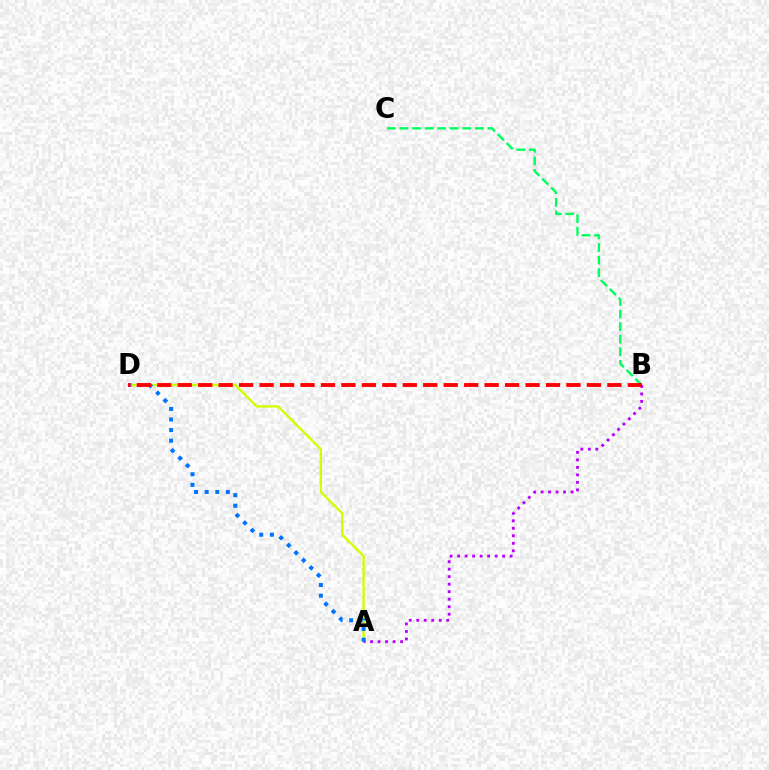{('A', 'D'): [{'color': '#d1ff00', 'line_style': 'solid', 'thickness': 1.71}, {'color': '#0074ff', 'line_style': 'dotted', 'thickness': 2.88}], ('A', 'B'): [{'color': '#b900ff', 'line_style': 'dotted', 'thickness': 2.04}], ('B', 'C'): [{'color': '#00ff5c', 'line_style': 'dashed', 'thickness': 1.71}], ('B', 'D'): [{'color': '#ff0000', 'line_style': 'dashed', 'thickness': 2.78}]}